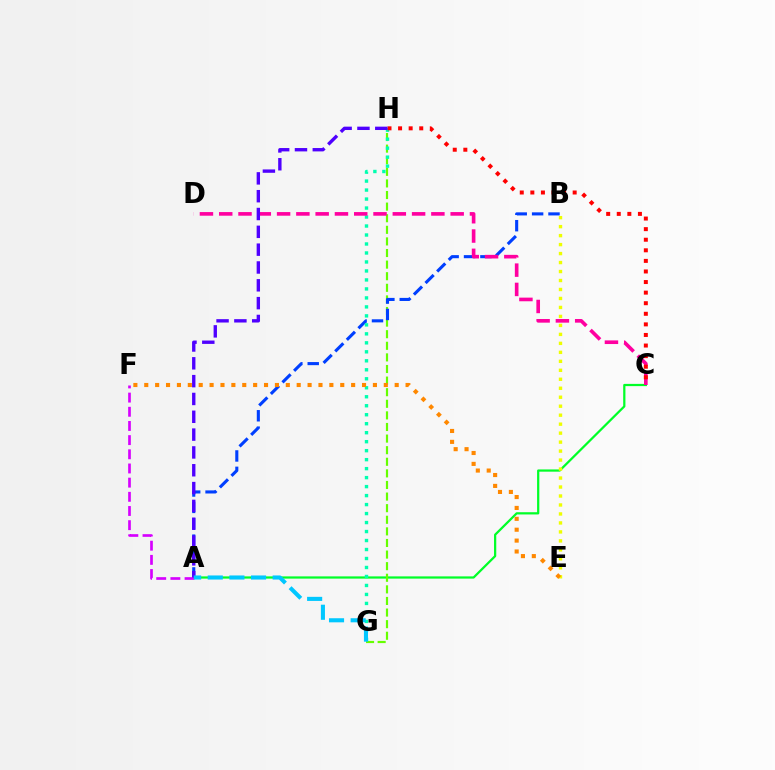{('A', 'C'): [{'color': '#00ff27', 'line_style': 'solid', 'thickness': 1.61}], ('G', 'H'): [{'color': '#66ff00', 'line_style': 'dashed', 'thickness': 1.58}, {'color': '#00ffaf', 'line_style': 'dotted', 'thickness': 2.44}], ('A', 'B'): [{'color': '#003fff', 'line_style': 'dashed', 'thickness': 2.23}], ('A', 'F'): [{'color': '#d600ff', 'line_style': 'dashed', 'thickness': 1.93}], ('C', 'D'): [{'color': '#ff00a0', 'line_style': 'dashed', 'thickness': 2.62}], ('C', 'H'): [{'color': '#ff0000', 'line_style': 'dotted', 'thickness': 2.87}], ('B', 'E'): [{'color': '#eeff00', 'line_style': 'dotted', 'thickness': 2.44}], ('A', 'H'): [{'color': '#4f00ff', 'line_style': 'dashed', 'thickness': 2.42}], ('A', 'G'): [{'color': '#00c7ff', 'line_style': 'dashed', 'thickness': 2.94}], ('E', 'F'): [{'color': '#ff8800', 'line_style': 'dotted', 'thickness': 2.96}]}